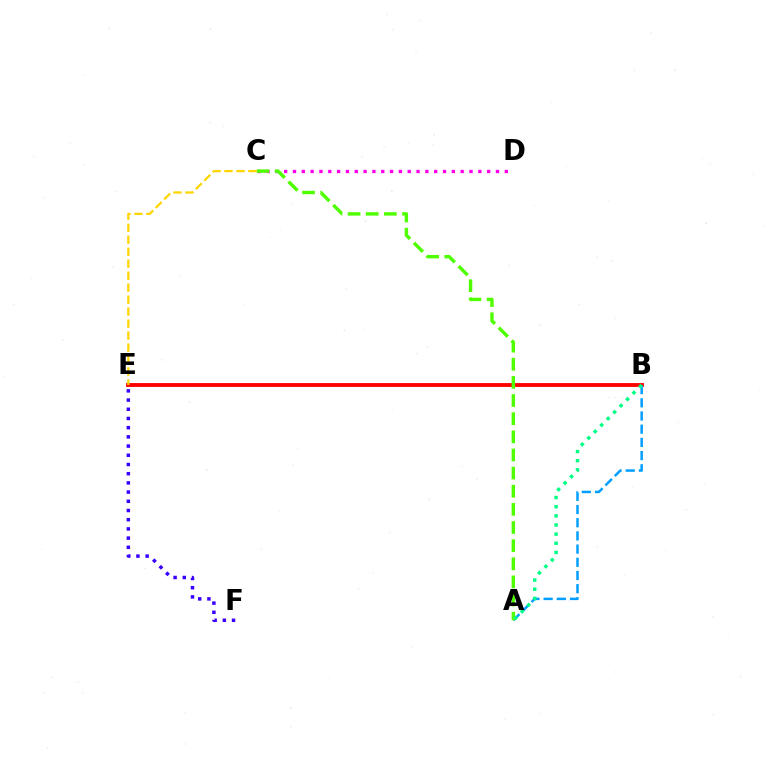{('B', 'E'): [{'color': '#ff0000', 'line_style': 'solid', 'thickness': 2.77}], ('C', 'D'): [{'color': '#ff00ed', 'line_style': 'dotted', 'thickness': 2.4}], ('A', 'B'): [{'color': '#009eff', 'line_style': 'dashed', 'thickness': 1.79}, {'color': '#00ff86', 'line_style': 'dotted', 'thickness': 2.48}], ('E', 'F'): [{'color': '#3700ff', 'line_style': 'dotted', 'thickness': 2.5}], ('A', 'C'): [{'color': '#4fff00', 'line_style': 'dashed', 'thickness': 2.46}], ('C', 'E'): [{'color': '#ffd500', 'line_style': 'dashed', 'thickness': 1.63}]}